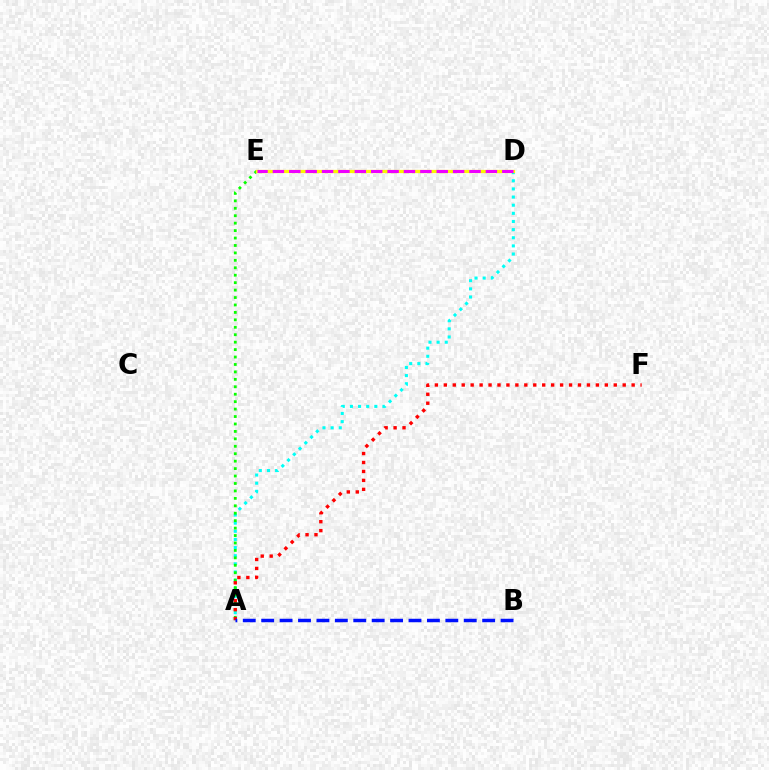{('A', 'D'): [{'color': '#00fff6', 'line_style': 'dotted', 'thickness': 2.21}], ('A', 'E'): [{'color': '#08ff00', 'line_style': 'dotted', 'thickness': 2.02}], ('D', 'E'): [{'color': '#fcf500', 'line_style': 'solid', 'thickness': 2.33}, {'color': '#ee00ff', 'line_style': 'dashed', 'thickness': 2.23}], ('A', 'F'): [{'color': '#ff0000', 'line_style': 'dotted', 'thickness': 2.43}], ('A', 'B'): [{'color': '#0010ff', 'line_style': 'dashed', 'thickness': 2.5}]}